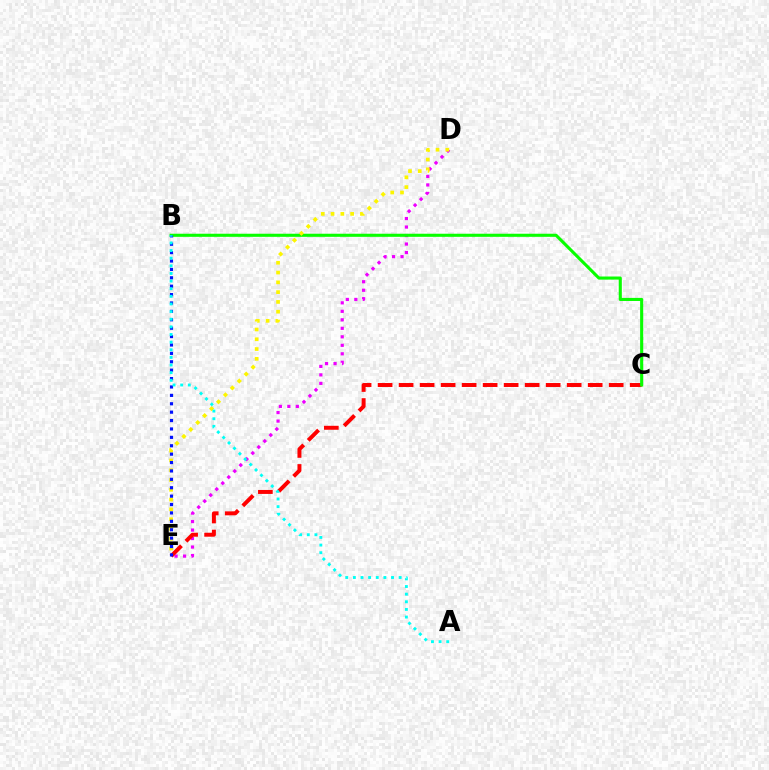{('D', 'E'): [{'color': '#ee00ff', 'line_style': 'dotted', 'thickness': 2.31}, {'color': '#fcf500', 'line_style': 'dotted', 'thickness': 2.66}], ('C', 'E'): [{'color': '#ff0000', 'line_style': 'dashed', 'thickness': 2.85}], ('B', 'C'): [{'color': '#08ff00', 'line_style': 'solid', 'thickness': 2.22}], ('B', 'E'): [{'color': '#0010ff', 'line_style': 'dotted', 'thickness': 2.28}], ('A', 'B'): [{'color': '#00fff6', 'line_style': 'dotted', 'thickness': 2.07}]}